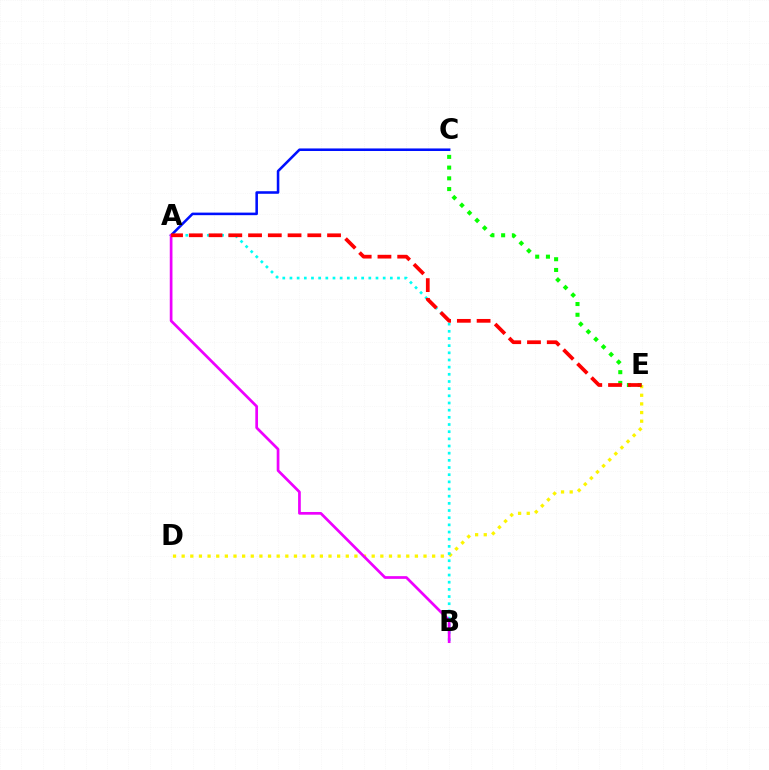{('D', 'E'): [{'color': '#fcf500', 'line_style': 'dotted', 'thickness': 2.35}], ('A', 'C'): [{'color': '#0010ff', 'line_style': 'solid', 'thickness': 1.84}], ('A', 'B'): [{'color': '#00fff6', 'line_style': 'dotted', 'thickness': 1.95}, {'color': '#ee00ff', 'line_style': 'solid', 'thickness': 1.95}], ('C', 'E'): [{'color': '#08ff00', 'line_style': 'dotted', 'thickness': 2.92}], ('A', 'E'): [{'color': '#ff0000', 'line_style': 'dashed', 'thickness': 2.68}]}